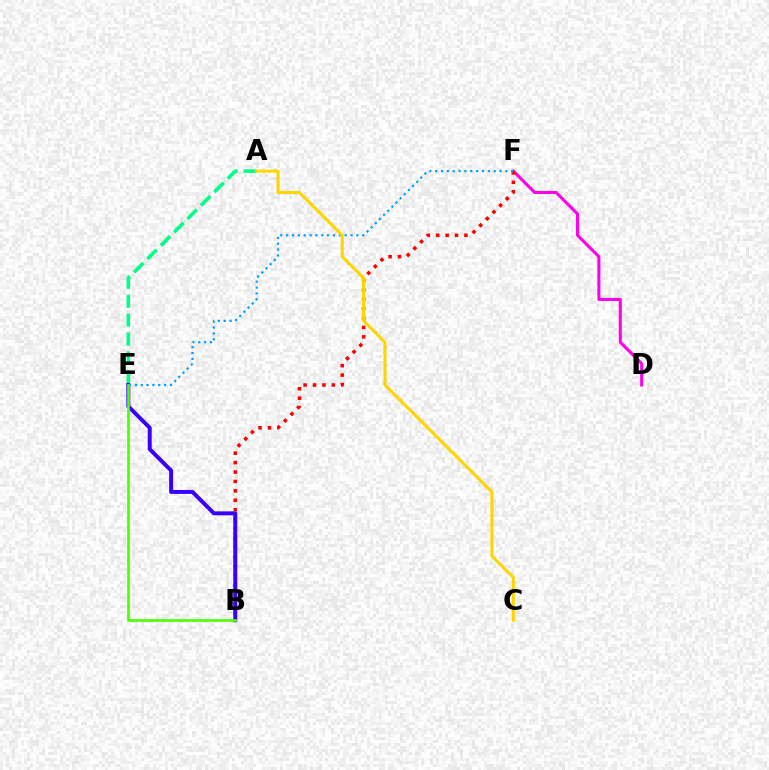{('D', 'F'): [{'color': '#ff00ed', 'line_style': 'solid', 'thickness': 2.19}], ('A', 'E'): [{'color': '#00ff86', 'line_style': 'dashed', 'thickness': 2.57}], ('B', 'F'): [{'color': '#ff0000', 'line_style': 'dotted', 'thickness': 2.56}], ('B', 'E'): [{'color': '#3700ff', 'line_style': 'solid', 'thickness': 2.84}, {'color': '#4fff00', 'line_style': 'solid', 'thickness': 1.92}], ('E', 'F'): [{'color': '#009eff', 'line_style': 'dotted', 'thickness': 1.59}], ('A', 'C'): [{'color': '#ffd500', 'line_style': 'solid', 'thickness': 2.19}]}